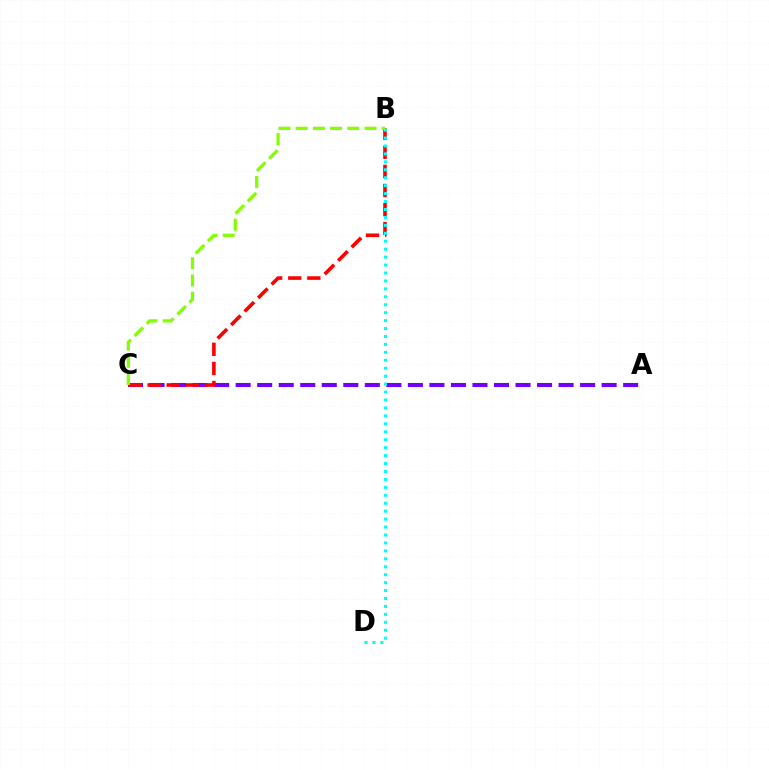{('A', 'C'): [{'color': '#7200ff', 'line_style': 'dashed', 'thickness': 2.92}], ('B', 'C'): [{'color': '#ff0000', 'line_style': 'dashed', 'thickness': 2.59}, {'color': '#84ff00', 'line_style': 'dashed', 'thickness': 2.34}], ('B', 'D'): [{'color': '#00fff6', 'line_style': 'dotted', 'thickness': 2.16}]}